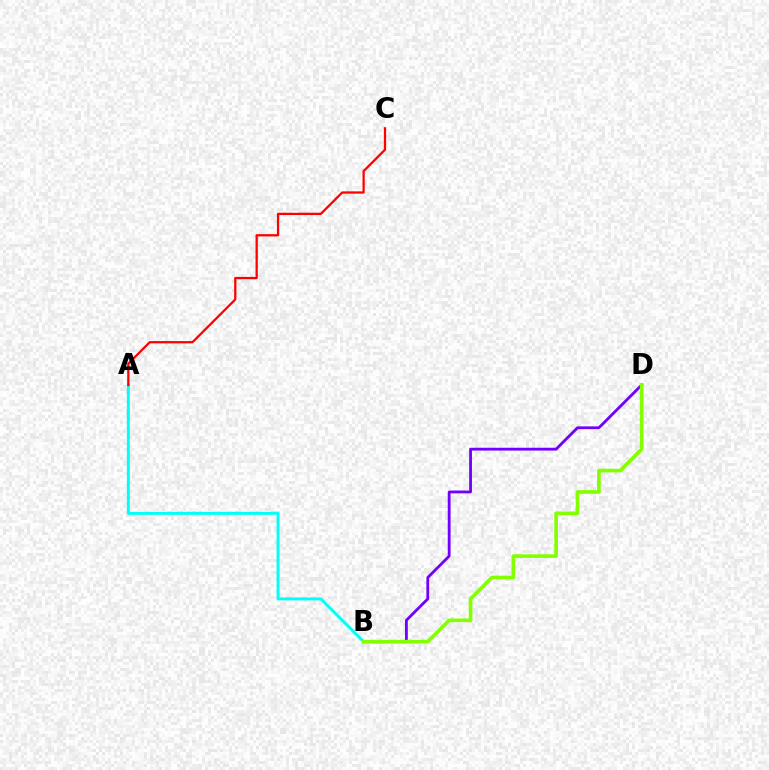{('A', 'B'): [{'color': '#00fff6', 'line_style': 'solid', 'thickness': 2.14}], ('B', 'D'): [{'color': '#7200ff', 'line_style': 'solid', 'thickness': 2.03}, {'color': '#84ff00', 'line_style': 'solid', 'thickness': 2.63}], ('A', 'C'): [{'color': '#ff0000', 'line_style': 'solid', 'thickness': 1.63}]}